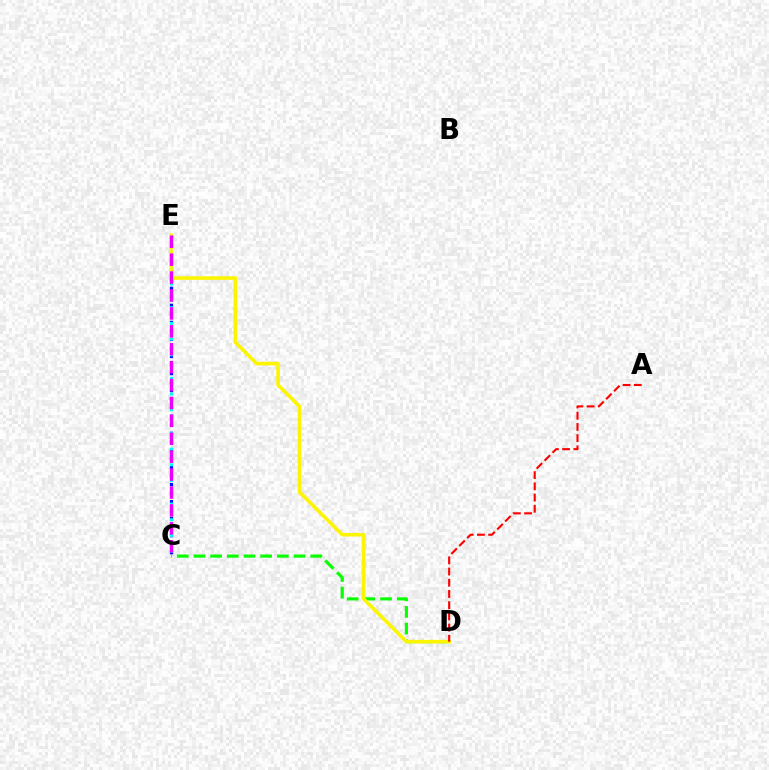{('C', 'E'): [{'color': '#0010ff', 'line_style': 'dotted', 'thickness': 2.32}, {'color': '#00fff6', 'line_style': 'dotted', 'thickness': 2.13}, {'color': '#ee00ff', 'line_style': 'dashed', 'thickness': 2.43}], ('C', 'D'): [{'color': '#08ff00', 'line_style': 'dashed', 'thickness': 2.27}], ('D', 'E'): [{'color': '#fcf500', 'line_style': 'solid', 'thickness': 2.58}], ('A', 'D'): [{'color': '#ff0000', 'line_style': 'dashed', 'thickness': 1.52}]}